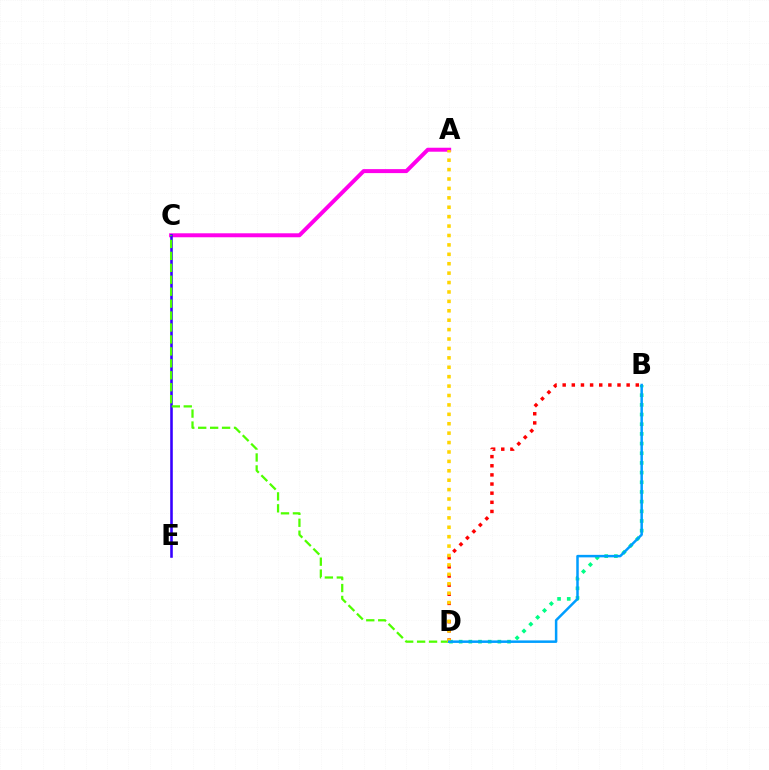{('B', 'D'): [{'color': '#00ff86', 'line_style': 'dotted', 'thickness': 2.63}, {'color': '#ff0000', 'line_style': 'dotted', 'thickness': 2.48}, {'color': '#009eff', 'line_style': 'solid', 'thickness': 1.8}], ('A', 'C'): [{'color': '#ff00ed', 'line_style': 'solid', 'thickness': 2.86}], ('C', 'E'): [{'color': '#3700ff', 'line_style': 'solid', 'thickness': 1.86}], ('C', 'D'): [{'color': '#4fff00', 'line_style': 'dashed', 'thickness': 1.62}], ('A', 'D'): [{'color': '#ffd500', 'line_style': 'dotted', 'thickness': 2.56}]}